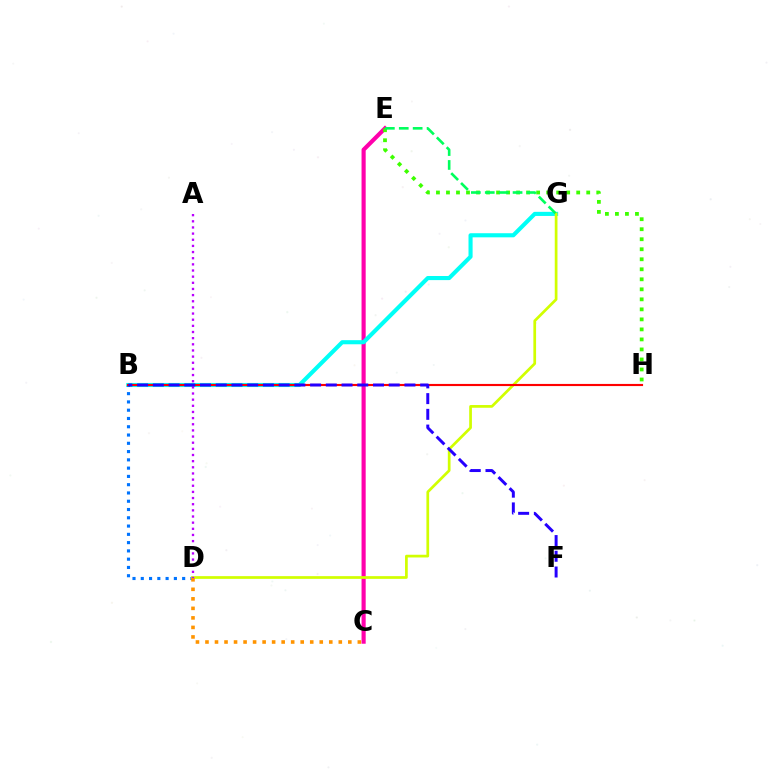{('C', 'E'): [{'color': '#ff00ac', 'line_style': 'solid', 'thickness': 2.98}], ('E', 'H'): [{'color': '#3dff00', 'line_style': 'dotted', 'thickness': 2.72}], ('B', 'G'): [{'color': '#00fff6', 'line_style': 'solid', 'thickness': 2.95}], ('B', 'D'): [{'color': '#0074ff', 'line_style': 'dotted', 'thickness': 2.25}], ('D', 'G'): [{'color': '#d1ff00', 'line_style': 'solid', 'thickness': 1.96}], ('E', 'G'): [{'color': '#00ff5c', 'line_style': 'dashed', 'thickness': 1.89}], ('C', 'D'): [{'color': '#ff9400', 'line_style': 'dotted', 'thickness': 2.59}], ('A', 'D'): [{'color': '#b900ff', 'line_style': 'dotted', 'thickness': 1.67}], ('B', 'H'): [{'color': '#ff0000', 'line_style': 'solid', 'thickness': 1.54}], ('B', 'F'): [{'color': '#2500ff', 'line_style': 'dashed', 'thickness': 2.14}]}